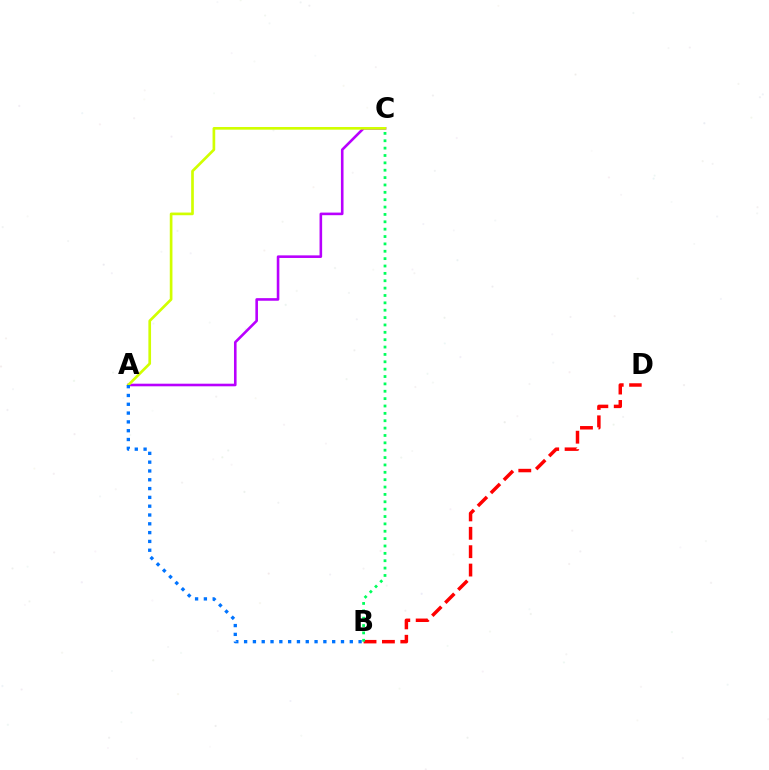{('A', 'C'): [{'color': '#b900ff', 'line_style': 'solid', 'thickness': 1.87}, {'color': '#d1ff00', 'line_style': 'solid', 'thickness': 1.93}], ('B', 'D'): [{'color': '#ff0000', 'line_style': 'dashed', 'thickness': 2.5}], ('A', 'B'): [{'color': '#0074ff', 'line_style': 'dotted', 'thickness': 2.39}], ('B', 'C'): [{'color': '#00ff5c', 'line_style': 'dotted', 'thickness': 2.0}]}